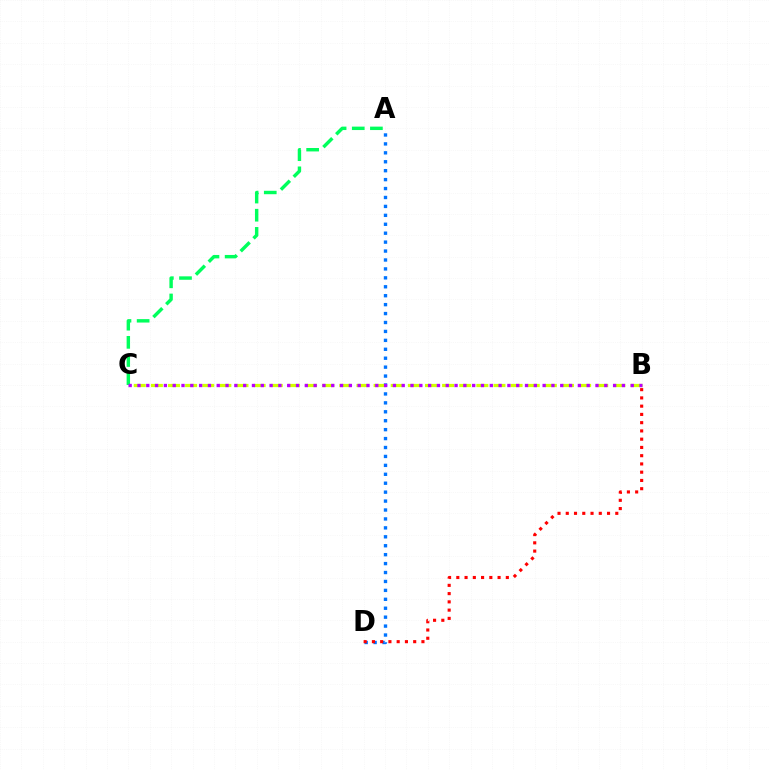{('A', 'D'): [{'color': '#0074ff', 'line_style': 'dotted', 'thickness': 2.43}], ('B', 'D'): [{'color': '#ff0000', 'line_style': 'dotted', 'thickness': 2.24}], ('B', 'C'): [{'color': '#d1ff00', 'line_style': 'dashed', 'thickness': 2.33}, {'color': '#b900ff', 'line_style': 'dotted', 'thickness': 2.39}], ('A', 'C'): [{'color': '#00ff5c', 'line_style': 'dashed', 'thickness': 2.47}]}